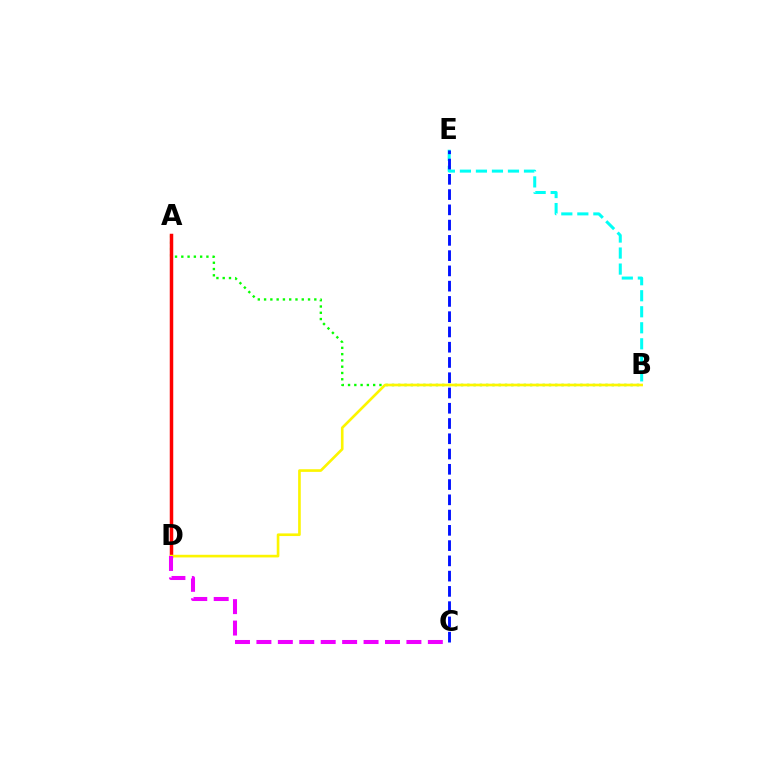{('B', 'E'): [{'color': '#00fff6', 'line_style': 'dashed', 'thickness': 2.18}], ('A', 'B'): [{'color': '#08ff00', 'line_style': 'dotted', 'thickness': 1.71}], ('A', 'D'): [{'color': '#ff0000', 'line_style': 'solid', 'thickness': 2.52}], ('B', 'D'): [{'color': '#fcf500', 'line_style': 'solid', 'thickness': 1.9}], ('C', 'E'): [{'color': '#0010ff', 'line_style': 'dashed', 'thickness': 2.07}], ('C', 'D'): [{'color': '#ee00ff', 'line_style': 'dashed', 'thickness': 2.91}]}